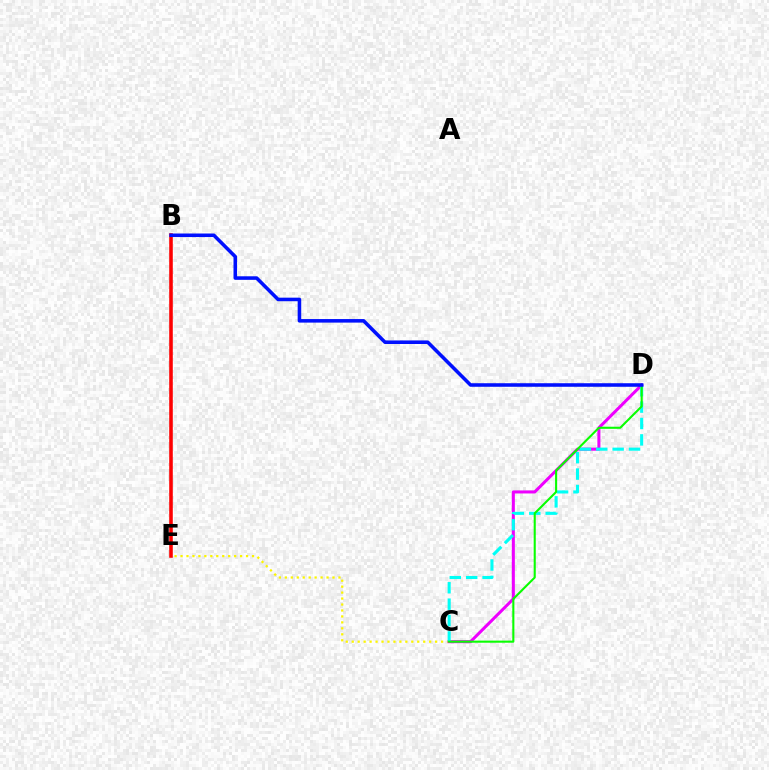{('C', 'E'): [{'color': '#fcf500', 'line_style': 'dotted', 'thickness': 1.62}], ('C', 'D'): [{'color': '#ee00ff', 'line_style': 'solid', 'thickness': 2.19}, {'color': '#00fff6', 'line_style': 'dashed', 'thickness': 2.23}, {'color': '#08ff00', 'line_style': 'solid', 'thickness': 1.51}], ('B', 'E'): [{'color': '#ff0000', 'line_style': 'solid', 'thickness': 2.58}], ('B', 'D'): [{'color': '#0010ff', 'line_style': 'solid', 'thickness': 2.56}]}